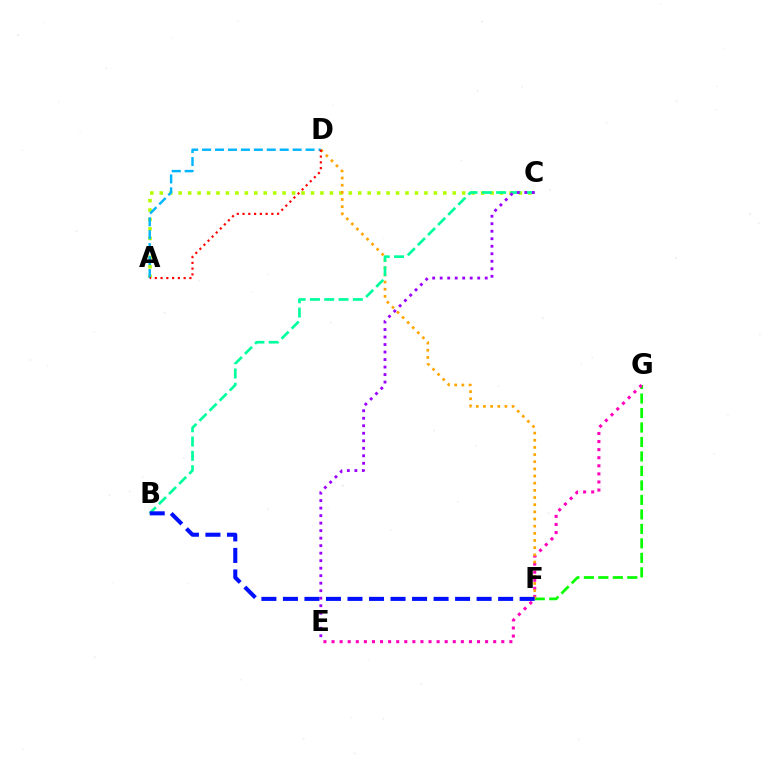{('F', 'G'): [{'color': '#08ff00', 'line_style': 'dashed', 'thickness': 1.97}], ('A', 'C'): [{'color': '#b3ff00', 'line_style': 'dotted', 'thickness': 2.57}], ('E', 'G'): [{'color': '#ff00bd', 'line_style': 'dotted', 'thickness': 2.2}], ('D', 'F'): [{'color': '#ffa500', 'line_style': 'dotted', 'thickness': 1.95}], ('B', 'C'): [{'color': '#00ff9d', 'line_style': 'dashed', 'thickness': 1.94}], ('A', 'D'): [{'color': '#00b5ff', 'line_style': 'dashed', 'thickness': 1.76}, {'color': '#ff0000', 'line_style': 'dotted', 'thickness': 1.57}], ('C', 'E'): [{'color': '#9b00ff', 'line_style': 'dotted', 'thickness': 2.04}], ('B', 'F'): [{'color': '#0010ff', 'line_style': 'dashed', 'thickness': 2.92}]}